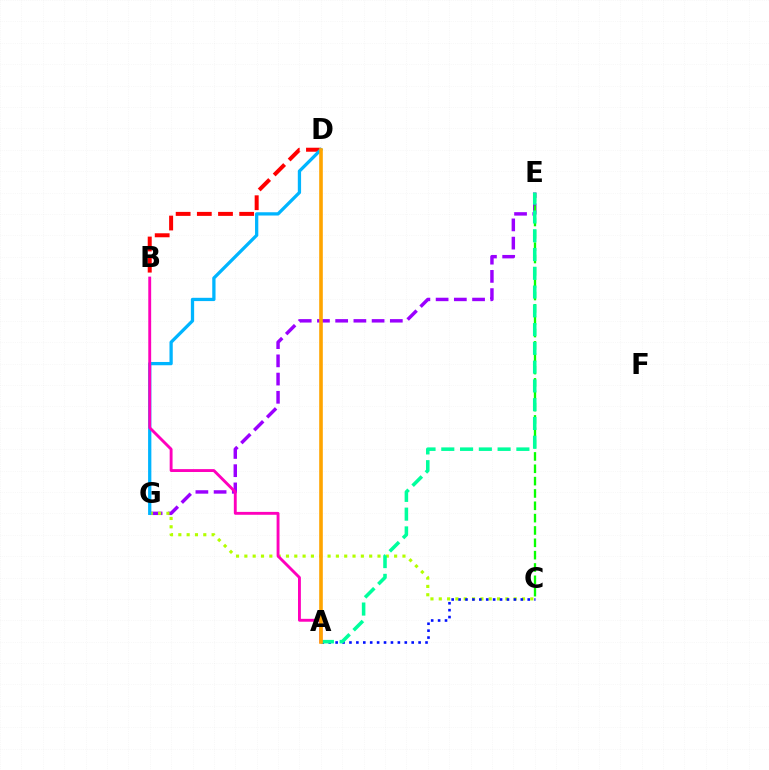{('B', 'D'): [{'color': '#ff0000', 'line_style': 'dashed', 'thickness': 2.88}], ('E', 'G'): [{'color': '#9b00ff', 'line_style': 'dashed', 'thickness': 2.48}], ('C', 'E'): [{'color': '#08ff00', 'line_style': 'dashed', 'thickness': 1.68}], ('C', 'G'): [{'color': '#b3ff00', 'line_style': 'dotted', 'thickness': 2.26}], ('A', 'C'): [{'color': '#0010ff', 'line_style': 'dotted', 'thickness': 1.88}], ('A', 'E'): [{'color': '#00ff9d', 'line_style': 'dashed', 'thickness': 2.55}], ('D', 'G'): [{'color': '#00b5ff', 'line_style': 'solid', 'thickness': 2.36}], ('A', 'B'): [{'color': '#ff00bd', 'line_style': 'solid', 'thickness': 2.08}], ('A', 'D'): [{'color': '#ffa500', 'line_style': 'solid', 'thickness': 2.61}]}